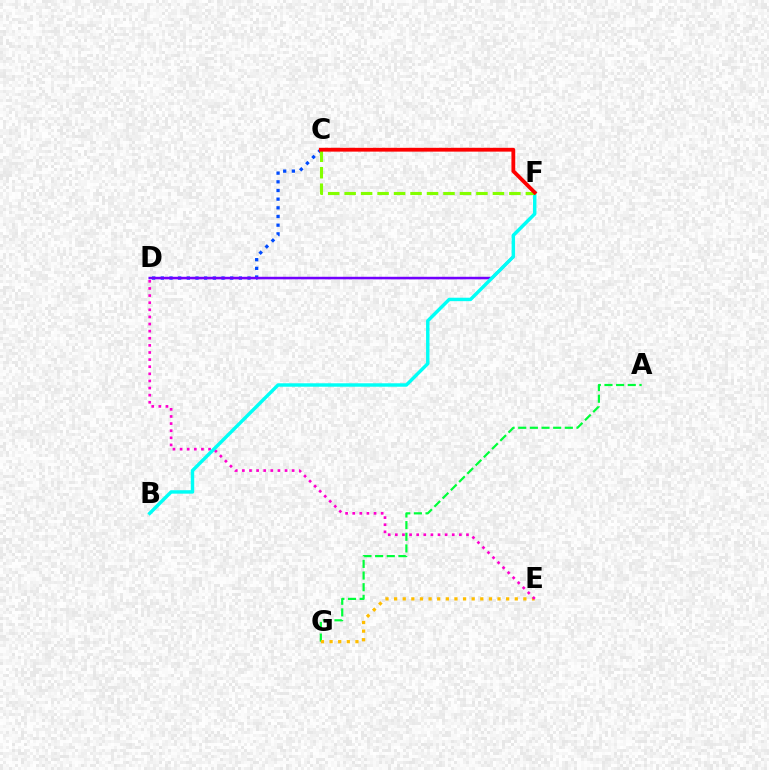{('A', 'G'): [{'color': '#00ff39', 'line_style': 'dashed', 'thickness': 1.58}], ('E', 'G'): [{'color': '#ffbd00', 'line_style': 'dotted', 'thickness': 2.34}], ('C', 'D'): [{'color': '#004bff', 'line_style': 'dotted', 'thickness': 2.36}], ('D', 'F'): [{'color': '#7200ff', 'line_style': 'solid', 'thickness': 1.84}], ('D', 'E'): [{'color': '#ff00cf', 'line_style': 'dotted', 'thickness': 1.93}], ('B', 'F'): [{'color': '#00fff6', 'line_style': 'solid', 'thickness': 2.47}], ('C', 'F'): [{'color': '#84ff00', 'line_style': 'dashed', 'thickness': 2.24}, {'color': '#ff0000', 'line_style': 'solid', 'thickness': 2.74}]}